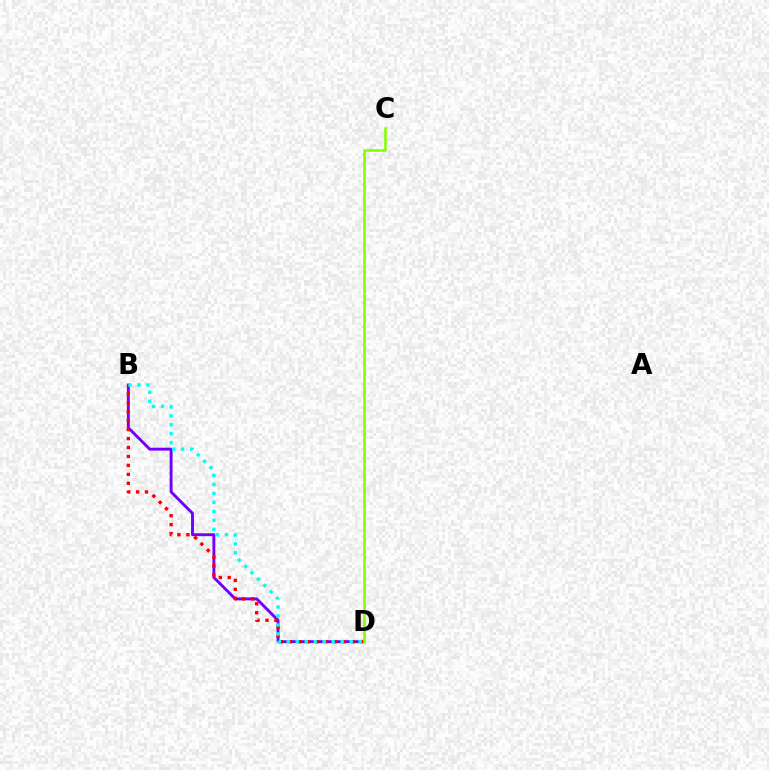{('B', 'D'): [{'color': '#7200ff', 'line_style': 'solid', 'thickness': 2.09}, {'color': '#ff0000', 'line_style': 'dotted', 'thickness': 2.43}, {'color': '#00fff6', 'line_style': 'dotted', 'thickness': 2.44}], ('C', 'D'): [{'color': '#84ff00', 'line_style': 'solid', 'thickness': 1.85}]}